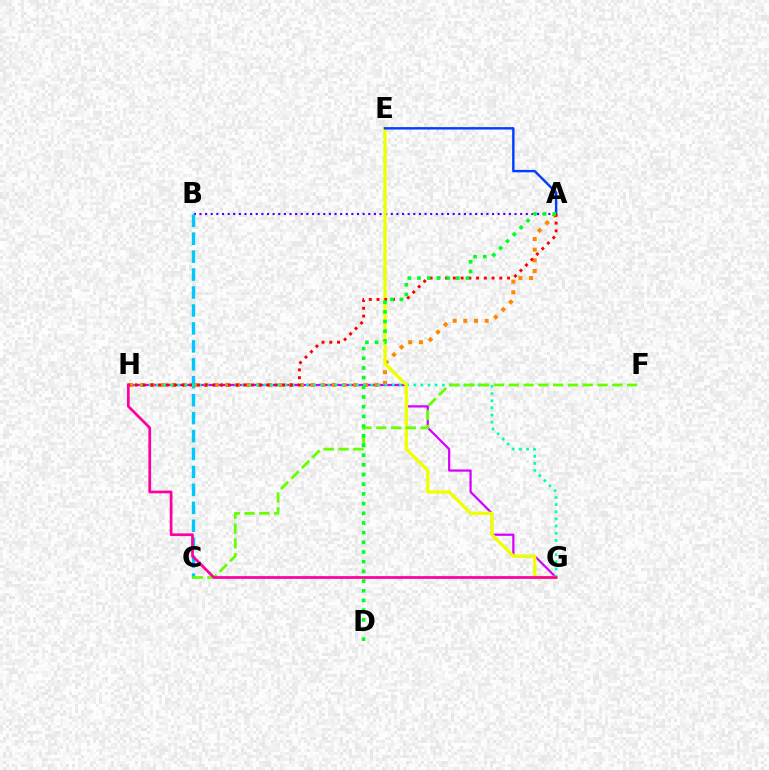{('G', 'H'): [{'color': '#d600ff', 'line_style': 'solid', 'thickness': 1.6}, {'color': '#00ffaf', 'line_style': 'dotted', 'thickness': 1.94}, {'color': '#ff00a0', 'line_style': 'solid', 'thickness': 1.97}], ('A', 'H'): [{'color': '#ff8800', 'line_style': 'dotted', 'thickness': 2.9}, {'color': '#ff0000', 'line_style': 'dotted', 'thickness': 2.1}], ('A', 'B'): [{'color': '#4f00ff', 'line_style': 'dotted', 'thickness': 1.53}], ('B', 'C'): [{'color': '#00c7ff', 'line_style': 'dashed', 'thickness': 2.44}], ('E', 'G'): [{'color': '#eeff00', 'line_style': 'solid', 'thickness': 2.37}], ('A', 'E'): [{'color': '#003fff', 'line_style': 'solid', 'thickness': 1.74}], ('C', 'F'): [{'color': '#66ff00', 'line_style': 'dashed', 'thickness': 2.01}], ('A', 'D'): [{'color': '#00ff27', 'line_style': 'dotted', 'thickness': 2.63}]}